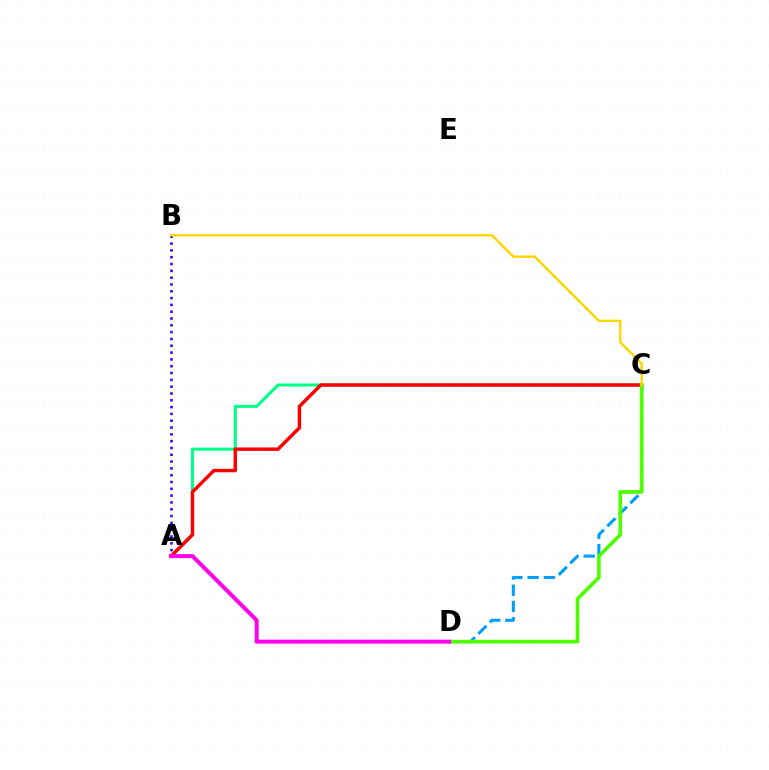{('C', 'D'): [{'color': '#009eff', 'line_style': 'dashed', 'thickness': 2.21}, {'color': '#4fff00', 'line_style': 'solid', 'thickness': 2.64}], ('A', 'B'): [{'color': '#3700ff', 'line_style': 'dotted', 'thickness': 1.85}], ('A', 'C'): [{'color': '#00ff86', 'line_style': 'solid', 'thickness': 2.21}, {'color': '#ff0000', 'line_style': 'solid', 'thickness': 2.48}], ('A', 'D'): [{'color': '#ff00ed', 'line_style': 'solid', 'thickness': 2.87}], ('B', 'C'): [{'color': '#ffd500', 'line_style': 'solid', 'thickness': 1.71}]}